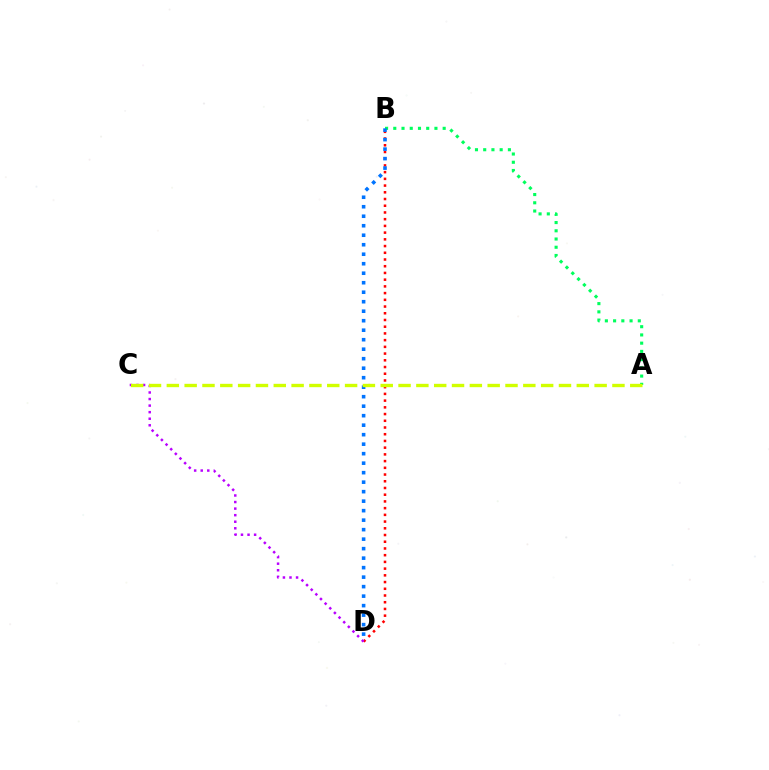{('A', 'B'): [{'color': '#00ff5c', 'line_style': 'dotted', 'thickness': 2.24}], ('B', 'D'): [{'color': '#ff0000', 'line_style': 'dotted', 'thickness': 1.83}, {'color': '#0074ff', 'line_style': 'dotted', 'thickness': 2.58}], ('C', 'D'): [{'color': '#b900ff', 'line_style': 'dotted', 'thickness': 1.78}], ('A', 'C'): [{'color': '#d1ff00', 'line_style': 'dashed', 'thickness': 2.42}]}